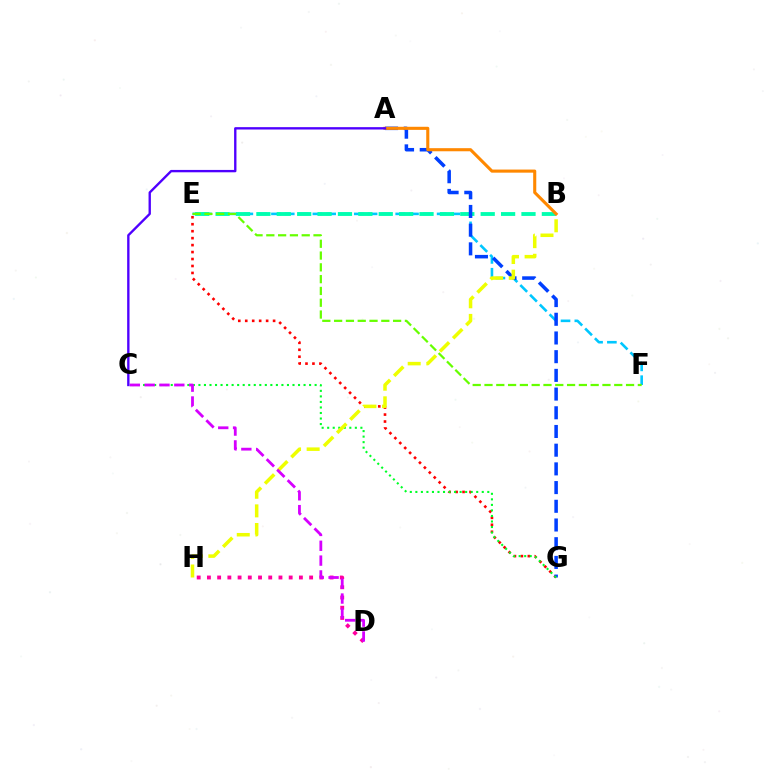{('E', 'G'): [{'color': '#ff0000', 'line_style': 'dotted', 'thickness': 1.89}], ('E', 'F'): [{'color': '#00c7ff', 'line_style': 'dashed', 'thickness': 1.88}, {'color': '#66ff00', 'line_style': 'dashed', 'thickness': 1.6}], ('B', 'E'): [{'color': '#00ffaf', 'line_style': 'dashed', 'thickness': 2.77}], ('D', 'H'): [{'color': '#ff00a0', 'line_style': 'dotted', 'thickness': 2.78}], ('A', 'G'): [{'color': '#003fff', 'line_style': 'dashed', 'thickness': 2.54}], ('C', 'G'): [{'color': '#00ff27', 'line_style': 'dotted', 'thickness': 1.5}], ('B', 'H'): [{'color': '#eeff00', 'line_style': 'dashed', 'thickness': 2.53}], ('A', 'B'): [{'color': '#ff8800', 'line_style': 'solid', 'thickness': 2.23}], ('C', 'D'): [{'color': '#d600ff', 'line_style': 'dashed', 'thickness': 2.02}], ('A', 'C'): [{'color': '#4f00ff', 'line_style': 'solid', 'thickness': 1.7}]}